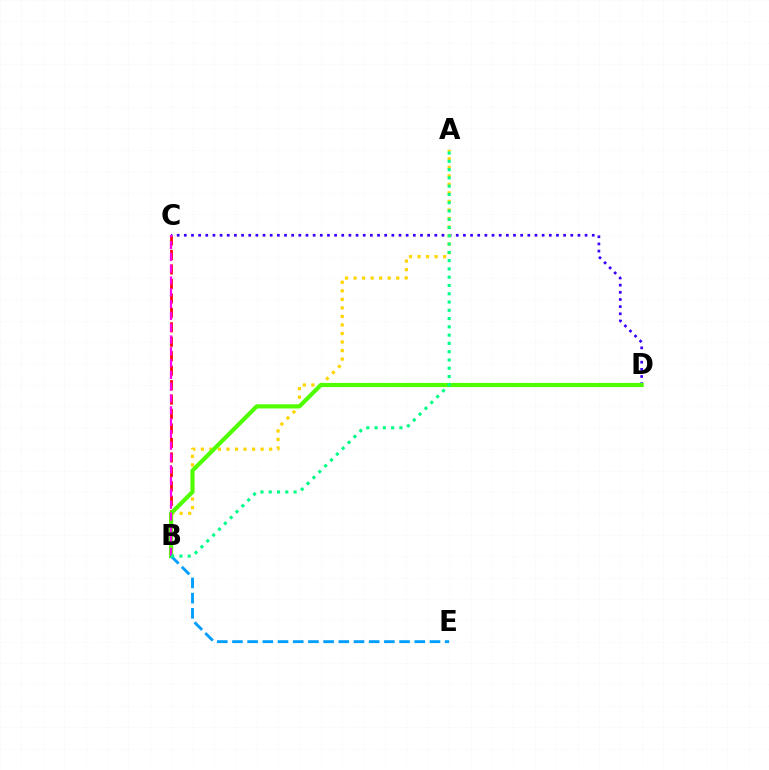{('B', 'C'): [{'color': '#ff0000', 'line_style': 'dashed', 'thickness': 1.96}, {'color': '#ff00ed', 'line_style': 'dashed', 'thickness': 1.6}], ('C', 'D'): [{'color': '#3700ff', 'line_style': 'dotted', 'thickness': 1.94}], ('A', 'B'): [{'color': '#ffd500', 'line_style': 'dotted', 'thickness': 2.32}, {'color': '#00ff86', 'line_style': 'dotted', 'thickness': 2.25}], ('B', 'D'): [{'color': '#4fff00', 'line_style': 'solid', 'thickness': 2.99}], ('B', 'E'): [{'color': '#009eff', 'line_style': 'dashed', 'thickness': 2.06}]}